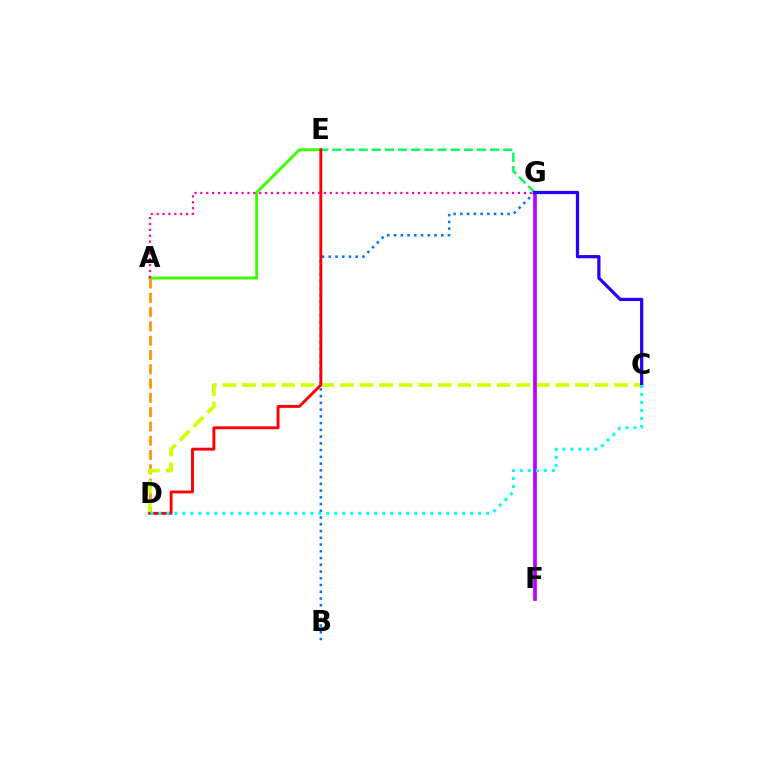{('B', 'G'): [{'color': '#0074ff', 'line_style': 'dotted', 'thickness': 1.83}], ('E', 'G'): [{'color': '#00ff5c', 'line_style': 'dashed', 'thickness': 1.79}], ('A', 'E'): [{'color': '#3dff00', 'line_style': 'solid', 'thickness': 2.07}], ('A', 'D'): [{'color': '#ff9400', 'line_style': 'dashed', 'thickness': 1.94}], ('C', 'D'): [{'color': '#d1ff00', 'line_style': 'dashed', 'thickness': 2.66}, {'color': '#00fff6', 'line_style': 'dotted', 'thickness': 2.17}], ('F', 'G'): [{'color': '#b900ff', 'line_style': 'solid', 'thickness': 2.66}], ('D', 'E'): [{'color': '#ff0000', 'line_style': 'solid', 'thickness': 2.08}], ('C', 'G'): [{'color': '#2500ff', 'line_style': 'solid', 'thickness': 2.33}], ('A', 'G'): [{'color': '#ff00ac', 'line_style': 'dotted', 'thickness': 1.6}]}